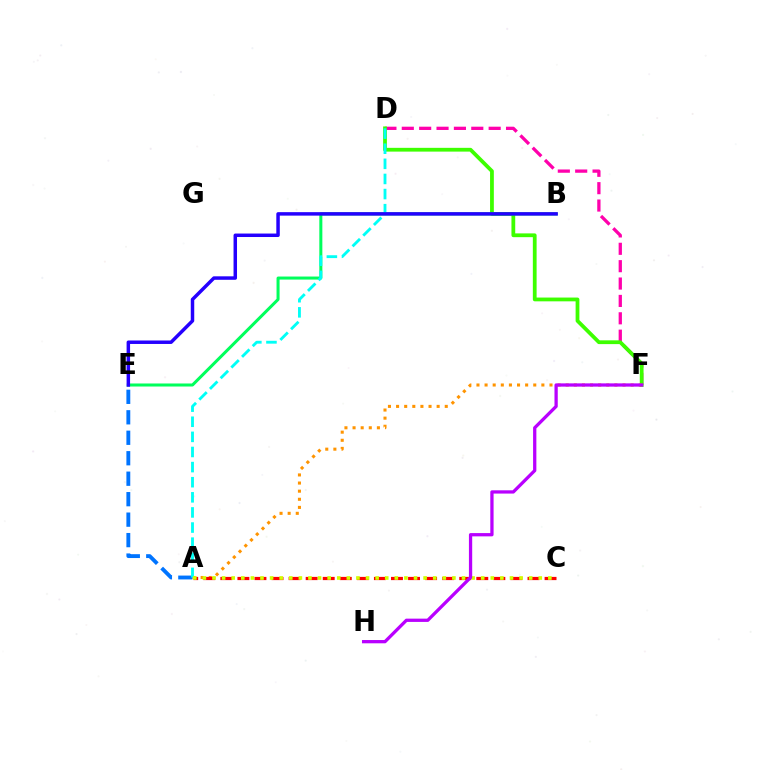{('D', 'F'): [{'color': '#ff00ac', 'line_style': 'dashed', 'thickness': 2.36}, {'color': '#3dff00', 'line_style': 'solid', 'thickness': 2.72}], ('A', 'E'): [{'color': '#0074ff', 'line_style': 'dashed', 'thickness': 2.78}], ('B', 'E'): [{'color': '#00ff5c', 'line_style': 'solid', 'thickness': 2.18}, {'color': '#2500ff', 'line_style': 'solid', 'thickness': 2.5}], ('A', 'F'): [{'color': '#ff9400', 'line_style': 'dotted', 'thickness': 2.2}], ('A', 'D'): [{'color': '#00fff6', 'line_style': 'dashed', 'thickness': 2.05}], ('A', 'C'): [{'color': '#ff0000', 'line_style': 'dashed', 'thickness': 2.32}, {'color': '#d1ff00', 'line_style': 'dotted', 'thickness': 2.61}], ('F', 'H'): [{'color': '#b900ff', 'line_style': 'solid', 'thickness': 2.36}]}